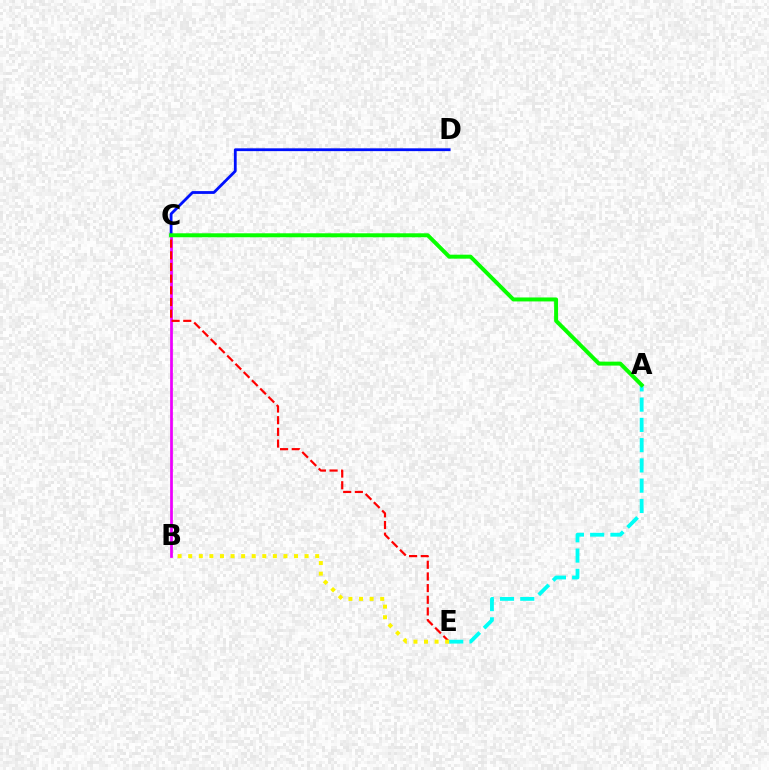{('B', 'C'): [{'color': '#ee00ff', 'line_style': 'solid', 'thickness': 1.97}], ('C', 'D'): [{'color': '#0010ff', 'line_style': 'solid', 'thickness': 2.01}], ('C', 'E'): [{'color': '#ff0000', 'line_style': 'dashed', 'thickness': 1.59}], ('A', 'E'): [{'color': '#00fff6', 'line_style': 'dashed', 'thickness': 2.75}], ('A', 'C'): [{'color': '#08ff00', 'line_style': 'solid', 'thickness': 2.86}], ('B', 'E'): [{'color': '#fcf500', 'line_style': 'dotted', 'thickness': 2.88}]}